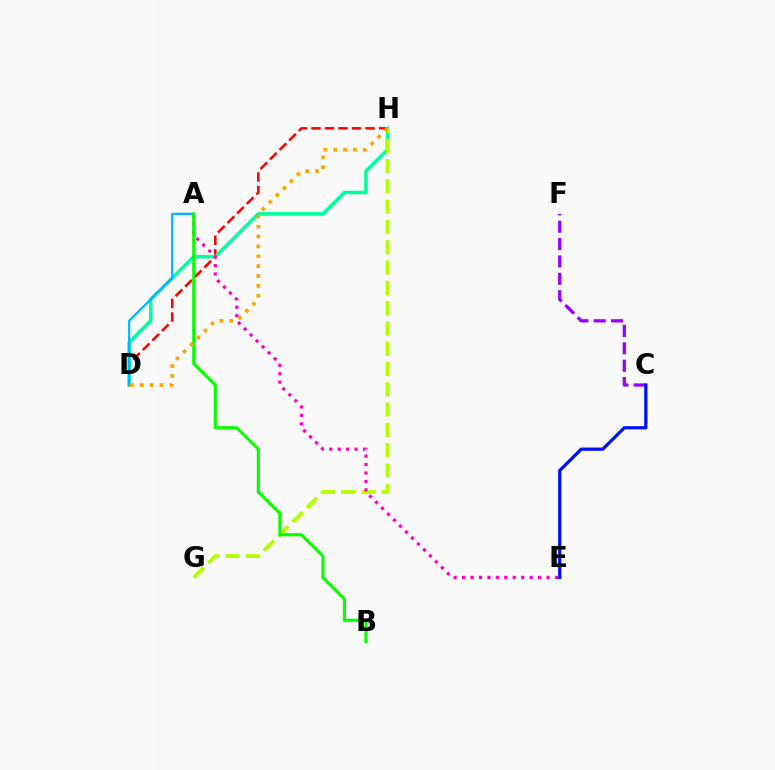{('D', 'H'): [{'color': '#ff0000', 'line_style': 'dashed', 'thickness': 1.84}, {'color': '#00ff9d', 'line_style': 'solid', 'thickness': 2.55}, {'color': '#ffa500', 'line_style': 'dotted', 'thickness': 2.69}], ('C', 'F'): [{'color': '#9b00ff', 'line_style': 'dashed', 'thickness': 2.36}], ('A', 'D'): [{'color': '#00b5ff', 'line_style': 'solid', 'thickness': 1.61}], ('G', 'H'): [{'color': '#b3ff00', 'line_style': 'dashed', 'thickness': 2.76}], ('C', 'E'): [{'color': '#0010ff', 'line_style': 'solid', 'thickness': 2.33}], ('A', 'E'): [{'color': '#ff00bd', 'line_style': 'dotted', 'thickness': 2.29}], ('A', 'B'): [{'color': '#08ff00', 'line_style': 'solid', 'thickness': 2.26}]}